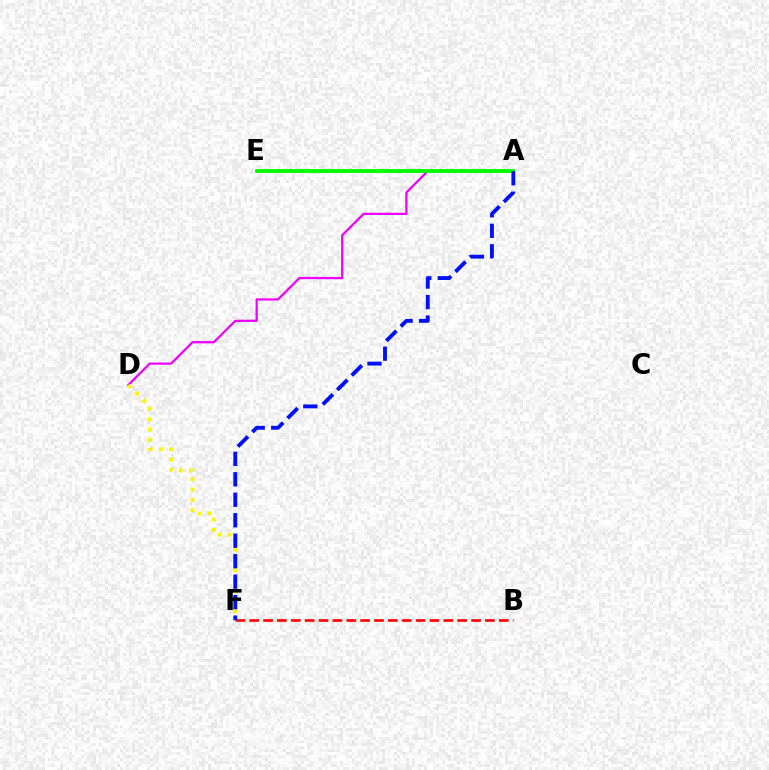{('A', 'D'): [{'color': '#ee00ff', 'line_style': 'solid', 'thickness': 1.61}], ('B', 'F'): [{'color': '#ff0000', 'line_style': 'dashed', 'thickness': 1.88}], ('D', 'F'): [{'color': '#fcf500', 'line_style': 'dotted', 'thickness': 2.79}], ('A', 'E'): [{'color': '#00fff6', 'line_style': 'dotted', 'thickness': 2.92}, {'color': '#08ff00', 'line_style': 'solid', 'thickness': 2.75}], ('A', 'F'): [{'color': '#0010ff', 'line_style': 'dashed', 'thickness': 2.78}]}